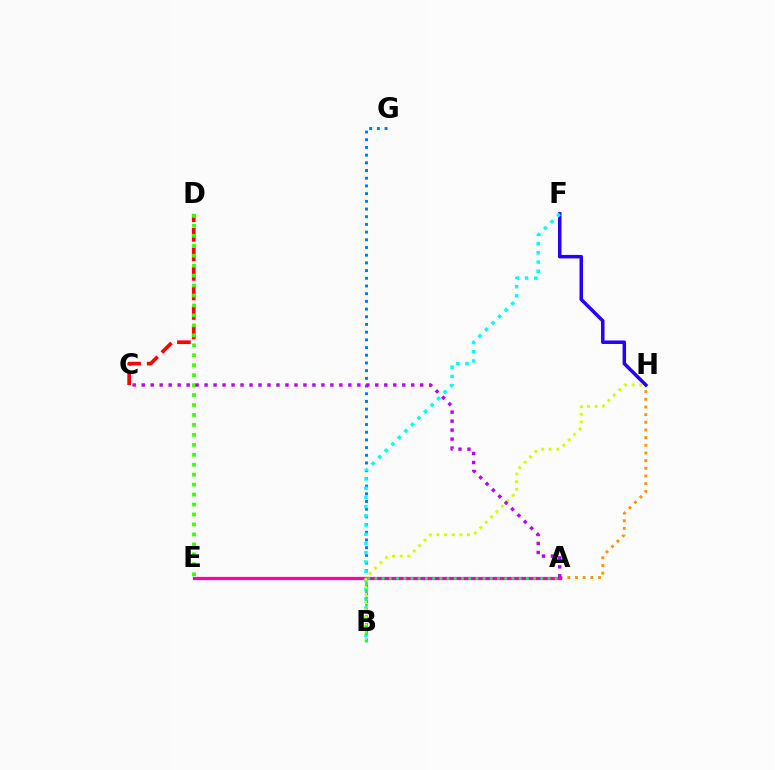{('C', 'D'): [{'color': '#ff0000', 'line_style': 'dashed', 'thickness': 2.65}], ('A', 'H'): [{'color': '#ff9400', 'line_style': 'dotted', 'thickness': 2.08}], ('D', 'E'): [{'color': '#3dff00', 'line_style': 'dotted', 'thickness': 2.7}], ('F', 'H'): [{'color': '#2500ff', 'line_style': 'solid', 'thickness': 2.52}], ('A', 'E'): [{'color': '#ff00ac', 'line_style': 'solid', 'thickness': 2.32}], ('B', 'G'): [{'color': '#0074ff', 'line_style': 'dotted', 'thickness': 2.09}], ('B', 'F'): [{'color': '#00fff6', 'line_style': 'dotted', 'thickness': 2.51}], ('B', 'H'): [{'color': '#d1ff00', 'line_style': 'dotted', 'thickness': 2.07}], ('A', 'B'): [{'color': '#00ff5c', 'line_style': 'dotted', 'thickness': 1.96}], ('A', 'C'): [{'color': '#b900ff', 'line_style': 'dotted', 'thickness': 2.44}]}